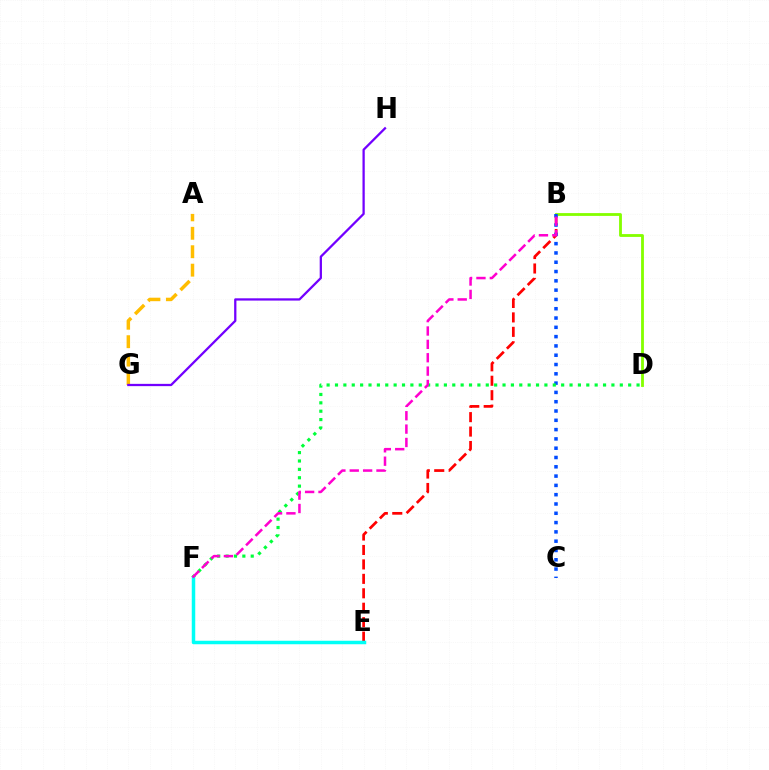{('A', 'G'): [{'color': '#ffbd00', 'line_style': 'dashed', 'thickness': 2.5}], ('B', 'E'): [{'color': '#ff0000', 'line_style': 'dashed', 'thickness': 1.96}], ('B', 'D'): [{'color': '#84ff00', 'line_style': 'solid', 'thickness': 2.03}], ('B', 'C'): [{'color': '#004bff', 'line_style': 'dotted', 'thickness': 2.53}], ('D', 'F'): [{'color': '#00ff39', 'line_style': 'dotted', 'thickness': 2.28}], ('E', 'F'): [{'color': '#00fff6', 'line_style': 'solid', 'thickness': 2.51}], ('B', 'F'): [{'color': '#ff00cf', 'line_style': 'dashed', 'thickness': 1.82}], ('G', 'H'): [{'color': '#7200ff', 'line_style': 'solid', 'thickness': 1.64}]}